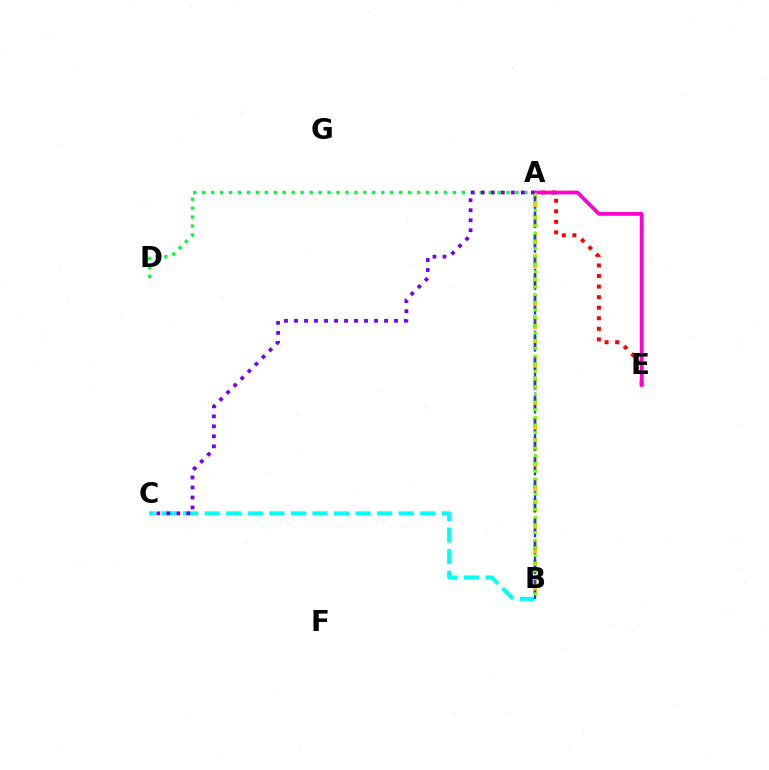{('A', 'E'): [{'color': '#ff0000', 'line_style': 'dotted', 'thickness': 2.87}, {'color': '#ff00cf', 'line_style': 'solid', 'thickness': 2.7}], ('B', 'C'): [{'color': '#00fff6', 'line_style': 'dashed', 'thickness': 2.93}], ('A', 'B'): [{'color': '#ffbd00', 'line_style': 'dashed', 'thickness': 2.77}, {'color': '#004bff', 'line_style': 'dashed', 'thickness': 1.68}, {'color': '#84ff00', 'line_style': 'dotted', 'thickness': 2.08}], ('A', 'D'): [{'color': '#00ff39', 'line_style': 'dotted', 'thickness': 2.43}], ('A', 'C'): [{'color': '#7200ff', 'line_style': 'dotted', 'thickness': 2.72}]}